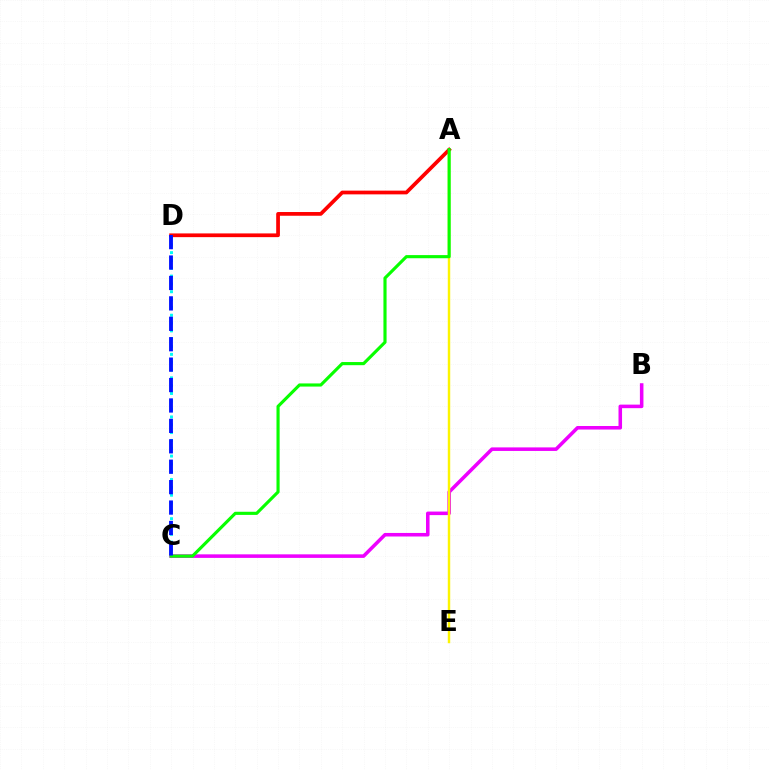{('B', 'C'): [{'color': '#ee00ff', 'line_style': 'solid', 'thickness': 2.55}], ('A', 'E'): [{'color': '#fcf500', 'line_style': 'solid', 'thickness': 1.75}], ('C', 'D'): [{'color': '#00fff6', 'line_style': 'dotted', 'thickness': 2.13}, {'color': '#0010ff', 'line_style': 'dashed', 'thickness': 2.77}], ('A', 'D'): [{'color': '#ff0000', 'line_style': 'solid', 'thickness': 2.69}], ('A', 'C'): [{'color': '#08ff00', 'line_style': 'solid', 'thickness': 2.26}]}